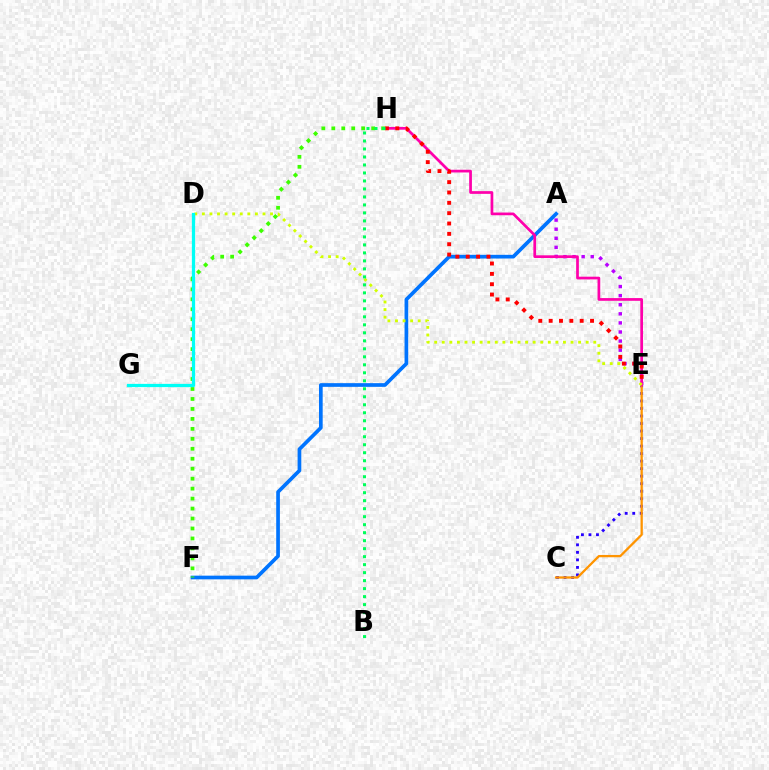{('C', 'E'): [{'color': '#2500ff', 'line_style': 'dotted', 'thickness': 2.04}, {'color': '#ff9400', 'line_style': 'solid', 'thickness': 1.65}], ('A', 'E'): [{'color': '#b900ff', 'line_style': 'dotted', 'thickness': 2.47}], ('A', 'F'): [{'color': '#0074ff', 'line_style': 'solid', 'thickness': 2.65}], ('E', 'H'): [{'color': '#ff00ac', 'line_style': 'solid', 'thickness': 1.96}, {'color': '#ff0000', 'line_style': 'dotted', 'thickness': 2.81}], ('F', 'H'): [{'color': '#3dff00', 'line_style': 'dotted', 'thickness': 2.71}], ('D', 'E'): [{'color': '#d1ff00', 'line_style': 'dotted', 'thickness': 2.06}], ('D', 'G'): [{'color': '#00fff6', 'line_style': 'solid', 'thickness': 2.34}], ('B', 'H'): [{'color': '#00ff5c', 'line_style': 'dotted', 'thickness': 2.17}]}